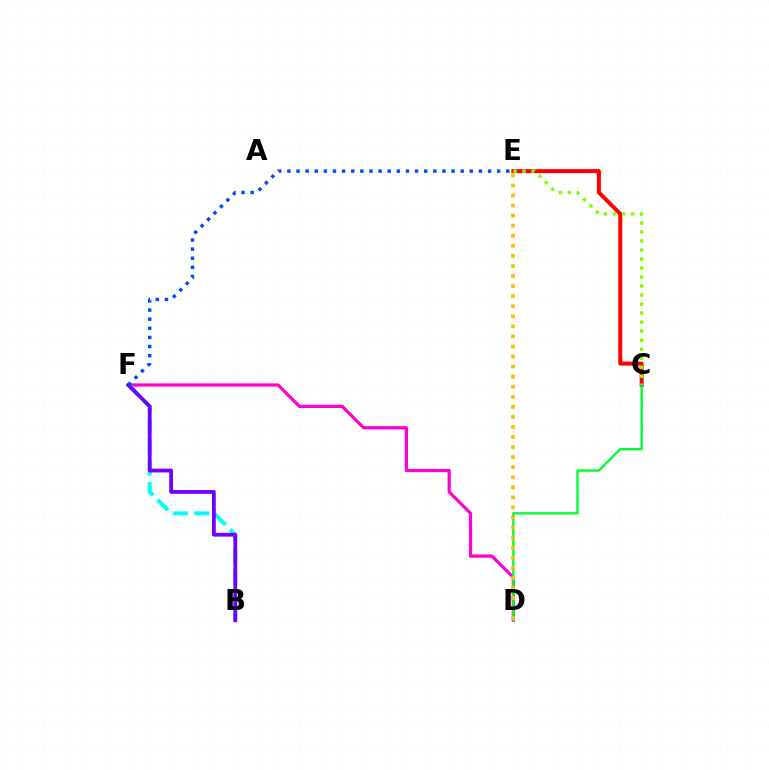{('C', 'E'): [{'color': '#ff0000', 'line_style': 'solid', 'thickness': 2.87}, {'color': '#84ff00', 'line_style': 'dotted', 'thickness': 2.45}], ('D', 'F'): [{'color': '#ff00cf', 'line_style': 'solid', 'thickness': 2.31}], ('B', 'F'): [{'color': '#00fff6', 'line_style': 'dashed', 'thickness': 2.88}, {'color': '#7200ff', 'line_style': 'solid', 'thickness': 2.71}], ('C', 'D'): [{'color': '#00ff39', 'line_style': 'solid', 'thickness': 1.71}], ('E', 'F'): [{'color': '#004bff', 'line_style': 'dotted', 'thickness': 2.48}], ('D', 'E'): [{'color': '#ffbd00', 'line_style': 'dotted', 'thickness': 2.73}]}